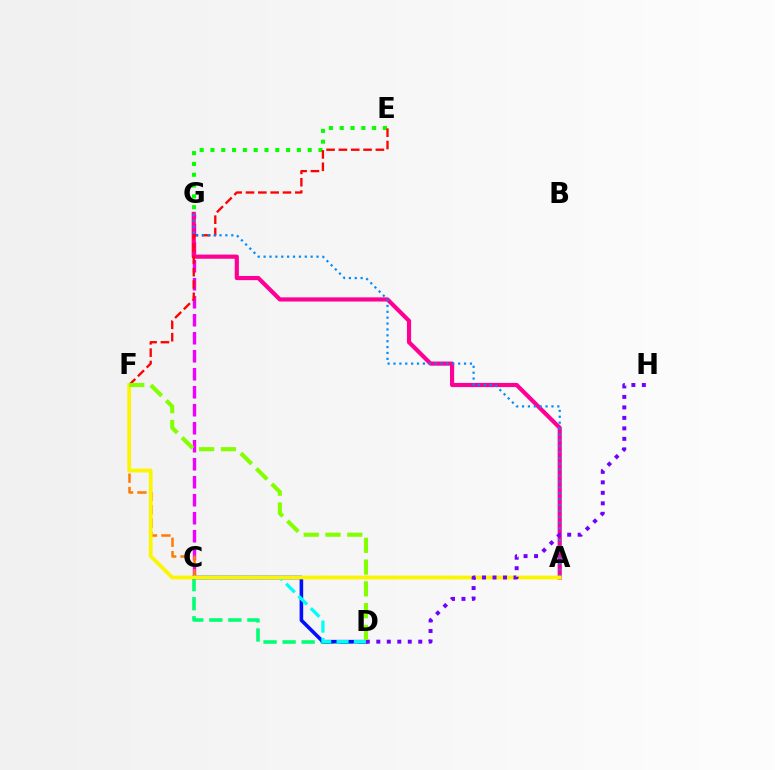{('C', 'G'): [{'color': '#ee00ff', 'line_style': 'dashed', 'thickness': 2.45}], ('C', 'D'): [{'color': '#00ff74', 'line_style': 'dashed', 'thickness': 2.59}, {'color': '#0010ff', 'line_style': 'solid', 'thickness': 2.59}, {'color': '#00fff6', 'line_style': 'dashed', 'thickness': 2.36}], ('E', 'G'): [{'color': '#08ff00', 'line_style': 'dotted', 'thickness': 2.94}], ('A', 'G'): [{'color': '#ff0094', 'line_style': 'solid', 'thickness': 2.99}, {'color': '#008cff', 'line_style': 'dotted', 'thickness': 1.6}], ('C', 'F'): [{'color': '#ff7c00', 'line_style': 'dashed', 'thickness': 1.82}], ('E', 'F'): [{'color': '#ff0000', 'line_style': 'dashed', 'thickness': 1.68}], ('A', 'F'): [{'color': '#fcf500', 'line_style': 'solid', 'thickness': 2.7}], ('D', 'H'): [{'color': '#7200ff', 'line_style': 'dotted', 'thickness': 2.85}], ('D', 'F'): [{'color': '#84ff00', 'line_style': 'dashed', 'thickness': 2.96}]}